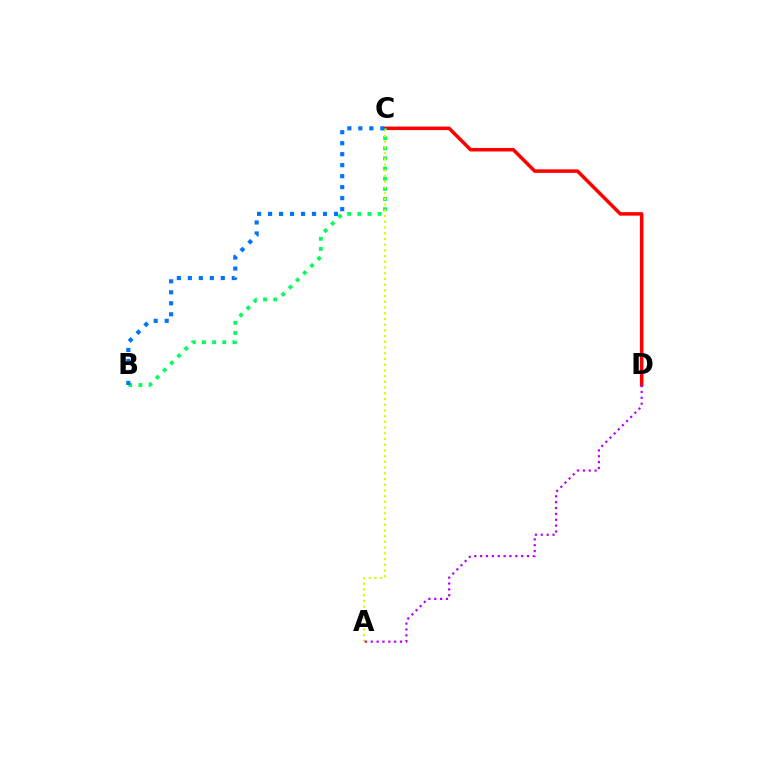{('C', 'D'): [{'color': '#ff0000', 'line_style': 'solid', 'thickness': 2.53}], ('B', 'C'): [{'color': '#00ff5c', 'line_style': 'dotted', 'thickness': 2.76}, {'color': '#0074ff', 'line_style': 'dotted', 'thickness': 2.99}], ('A', 'C'): [{'color': '#d1ff00', 'line_style': 'dotted', 'thickness': 1.55}], ('A', 'D'): [{'color': '#b900ff', 'line_style': 'dotted', 'thickness': 1.59}]}